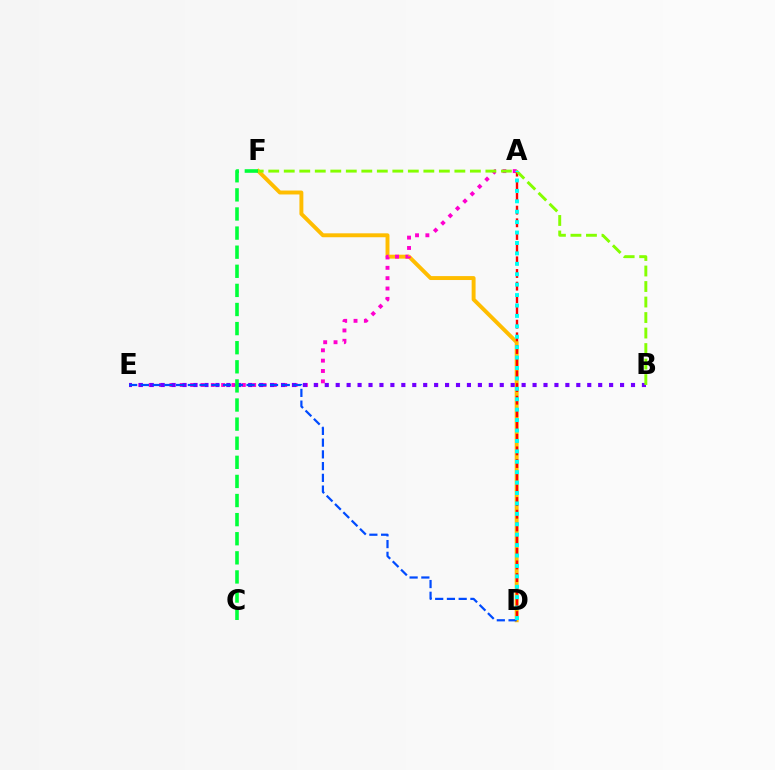{('D', 'F'): [{'color': '#ffbd00', 'line_style': 'solid', 'thickness': 2.83}], ('A', 'E'): [{'color': '#ff00cf', 'line_style': 'dotted', 'thickness': 2.81}], ('A', 'D'): [{'color': '#ff0000', 'line_style': 'dashed', 'thickness': 1.72}, {'color': '#00fff6', 'line_style': 'dotted', 'thickness': 2.83}], ('B', 'E'): [{'color': '#7200ff', 'line_style': 'dotted', 'thickness': 2.97}], ('D', 'E'): [{'color': '#004bff', 'line_style': 'dashed', 'thickness': 1.6}], ('B', 'F'): [{'color': '#84ff00', 'line_style': 'dashed', 'thickness': 2.11}], ('C', 'F'): [{'color': '#00ff39', 'line_style': 'dashed', 'thickness': 2.6}]}